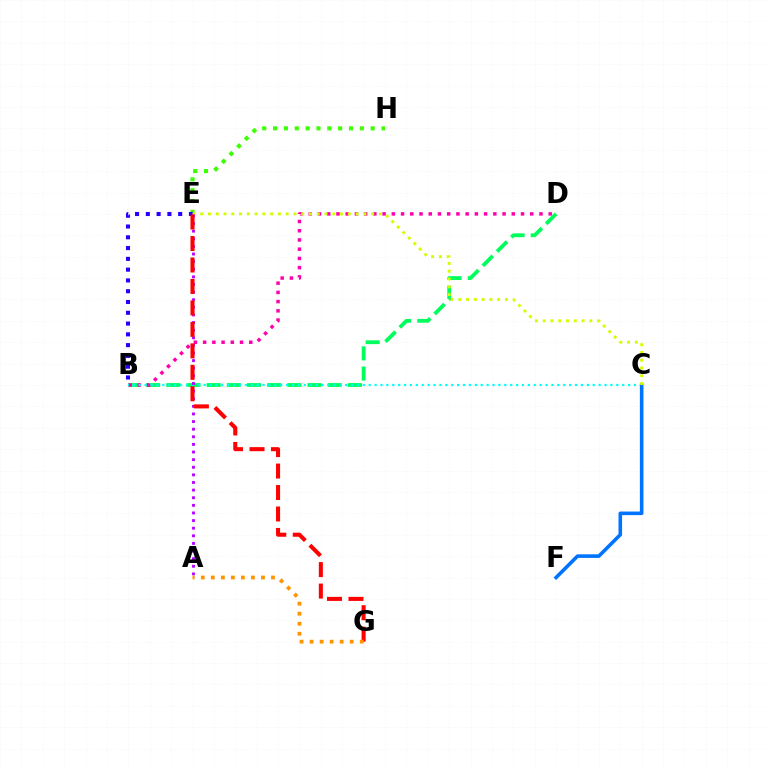{('B', 'D'): [{'color': '#00ff5c', 'line_style': 'dashed', 'thickness': 2.74}, {'color': '#ff00ac', 'line_style': 'dotted', 'thickness': 2.51}], ('E', 'H'): [{'color': '#3dff00', 'line_style': 'dotted', 'thickness': 2.95}], ('B', 'C'): [{'color': '#00fff6', 'line_style': 'dotted', 'thickness': 1.6}], ('B', 'E'): [{'color': '#2500ff', 'line_style': 'dotted', 'thickness': 2.93}], ('C', 'F'): [{'color': '#0074ff', 'line_style': 'solid', 'thickness': 2.58}], ('C', 'E'): [{'color': '#d1ff00', 'line_style': 'dotted', 'thickness': 2.11}], ('A', 'E'): [{'color': '#b900ff', 'line_style': 'dotted', 'thickness': 2.07}], ('E', 'G'): [{'color': '#ff0000', 'line_style': 'dashed', 'thickness': 2.92}], ('A', 'G'): [{'color': '#ff9400', 'line_style': 'dotted', 'thickness': 2.72}]}